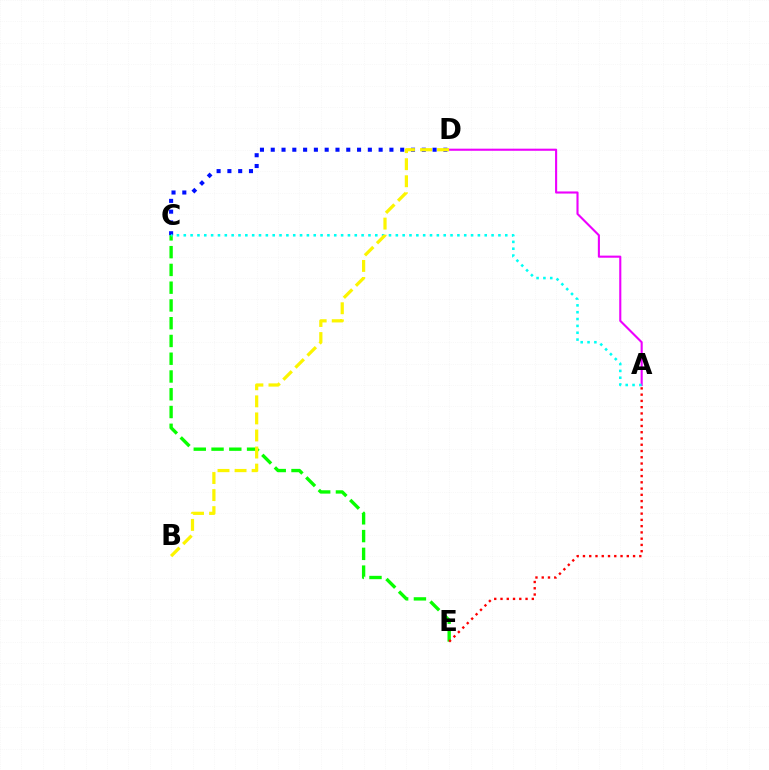{('C', 'D'): [{'color': '#0010ff', 'line_style': 'dotted', 'thickness': 2.93}], ('C', 'E'): [{'color': '#08ff00', 'line_style': 'dashed', 'thickness': 2.41}], ('A', 'D'): [{'color': '#ee00ff', 'line_style': 'solid', 'thickness': 1.52}], ('A', 'C'): [{'color': '#00fff6', 'line_style': 'dotted', 'thickness': 1.86}], ('B', 'D'): [{'color': '#fcf500', 'line_style': 'dashed', 'thickness': 2.32}], ('A', 'E'): [{'color': '#ff0000', 'line_style': 'dotted', 'thickness': 1.7}]}